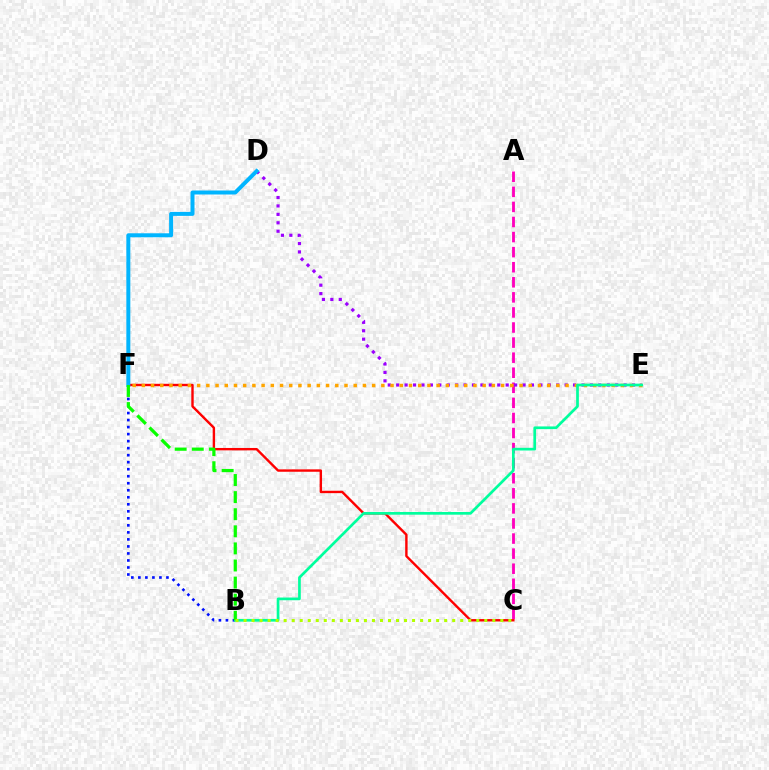{('A', 'C'): [{'color': '#ff00bd', 'line_style': 'dashed', 'thickness': 2.05}], ('C', 'F'): [{'color': '#ff0000', 'line_style': 'solid', 'thickness': 1.73}], ('D', 'E'): [{'color': '#9b00ff', 'line_style': 'dotted', 'thickness': 2.29}], ('B', 'F'): [{'color': '#0010ff', 'line_style': 'dotted', 'thickness': 1.91}, {'color': '#08ff00', 'line_style': 'dashed', 'thickness': 2.32}], ('E', 'F'): [{'color': '#ffa500', 'line_style': 'dotted', 'thickness': 2.5}], ('B', 'E'): [{'color': '#00ff9d', 'line_style': 'solid', 'thickness': 1.95}], ('D', 'F'): [{'color': '#00b5ff', 'line_style': 'solid', 'thickness': 2.87}], ('B', 'C'): [{'color': '#b3ff00', 'line_style': 'dotted', 'thickness': 2.18}]}